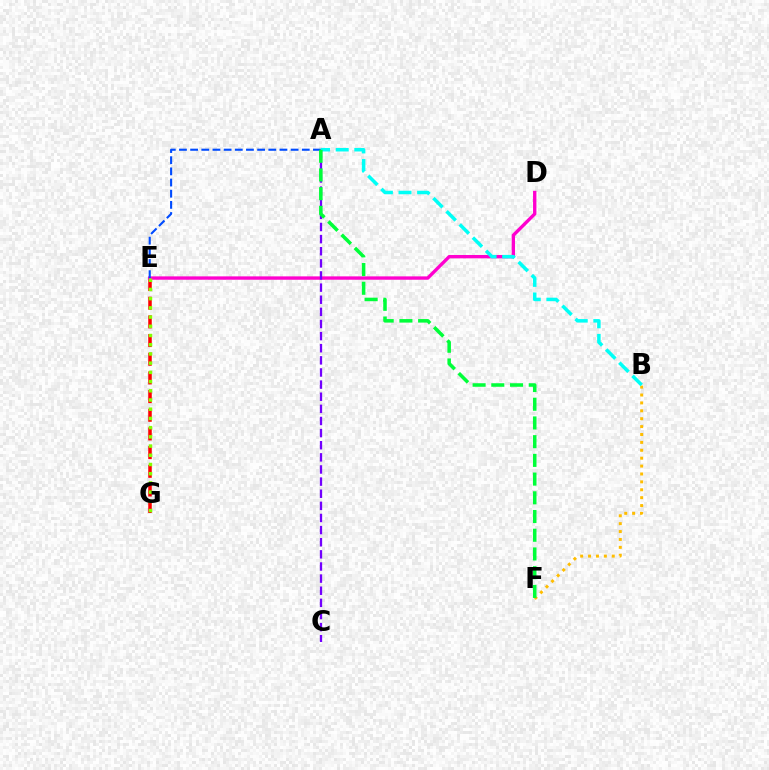{('E', 'G'): [{'color': '#ff0000', 'line_style': 'dashed', 'thickness': 2.54}, {'color': '#84ff00', 'line_style': 'dotted', 'thickness': 2.5}], ('D', 'E'): [{'color': '#ff00cf', 'line_style': 'solid', 'thickness': 2.42}], ('A', 'E'): [{'color': '#004bff', 'line_style': 'dashed', 'thickness': 1.52}], ('A', 'C'): [{'color': '#7200ff', 'line_style': 'dashed', 'thickness': 1.65}], ('B', 'F'): [{'color': '#ffbd00', 'line_style': 'dotted', 'thickness': 2.15}], ('A', 'B'): [{'color': '#00fff6', 'line_style': 'dashed', 'thickness': 2.53}], ('A', 'F'): [{'color': '#00ff39', 'line_style': 'dashed', 'thickness': 2.54}]}